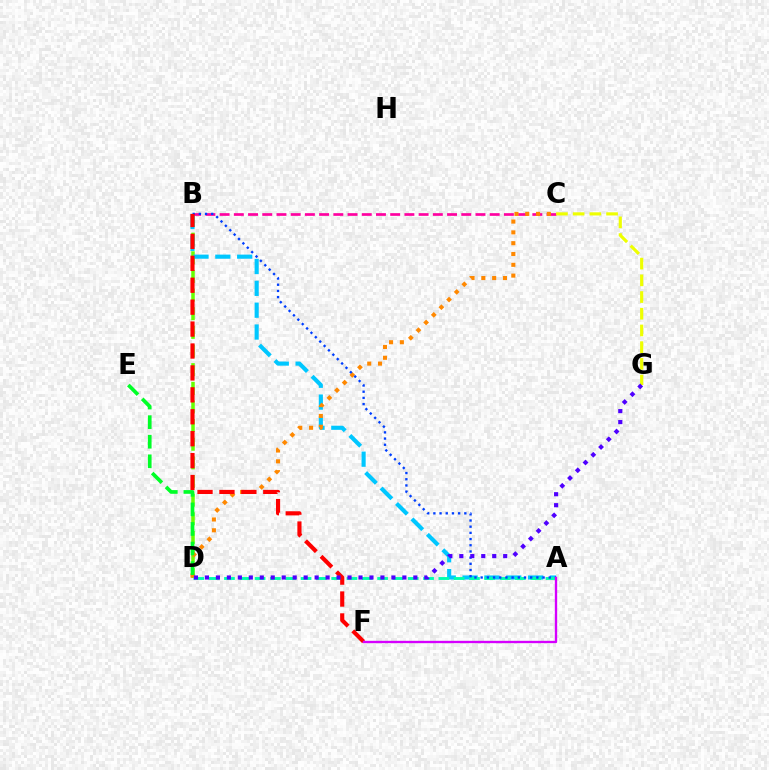{('B', 'D'): [{'color': '#66ff00', 'line_style': 'dashed', 'thickness': 2.53}], ('A', 'B'): [{'color': '#00c7ff', 'line_style': 'dashed', 'thickness': 2.97}, {'color': '#003fff', 'line_style': 'dotted', 'thickness': 1.68}], ('B', 'C'): [{'color': '#ff00a0', 'line_style': 'dashed', 'thickness': 1.93}], ('A', 'D'): [{'color': '#00ffaf', 'line_style': 'dashed', 'thickness': 2.08}], ('C', 'D'): [{'color': '#ff8800', 'line_style': 'dotted', 'thickness': 2.94}], ('C', 'G'): [{'color': '#eeff00', 'line_style': 'dashed', 'thickness': 2.27}], ('B', 'F'): [{'color': '#ff0000', 'line_style': 'dashed', 'thickness': 2.98}], ('A', 'F'): [{'color': '#d600ff', 'line_style': 'solid', 'thickness': 1.69}], ('D', 'E'): [{'color': '#00ff27', 'line_style': 'dashed', 'thickness': 2.66}], ('D', 'G'): [{'color': '#4f00ff', 'line_style': 'dotted', 'thickness': 2.98}]}